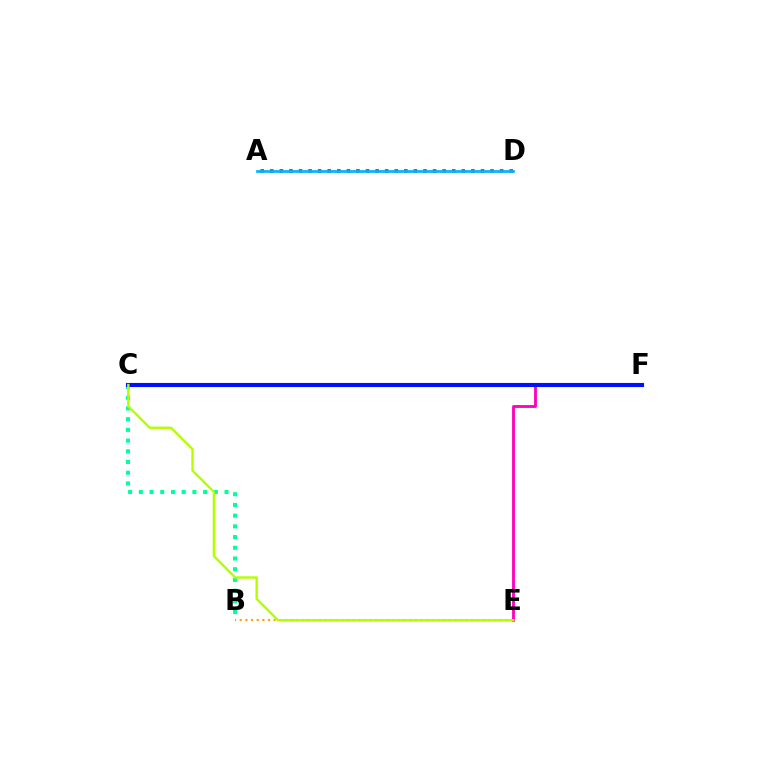{('B', 'E'): [{'color': '#ffa500', 'line_style': 'dotted', 'thickness': 1.53}], ('C', 'F'): [{'color': '#08ff00', 'line_style': 'dotted', 'thickness': 1.65}, {'color': '#9b00ff', 'line_style': 'dotted', 'thickness': 2.67}, {'color': '#0010ff', 'line_style': 'solid', 'thickness': 2.96}], ('B', 'C'): [{'color': '#00ff9d', 'line_style': 'dotted', 'thickness': 2.91}], ('E', 'F'): [{'color': '#ff00bd', 'line_style': 'solid', 'thickness': 2.04}], ('A', 'D'): [{'color': '#ff0000', 'line_style': 'dotted', 'thickness': 2.6}, {'color': '#00b5ff', 'line_style': 'solid', 'thickness': 1.96}], ('C', 'E'): [{'color': '#b3ff00', 'line_style': 'solid', 'thickness': 1.72}]}